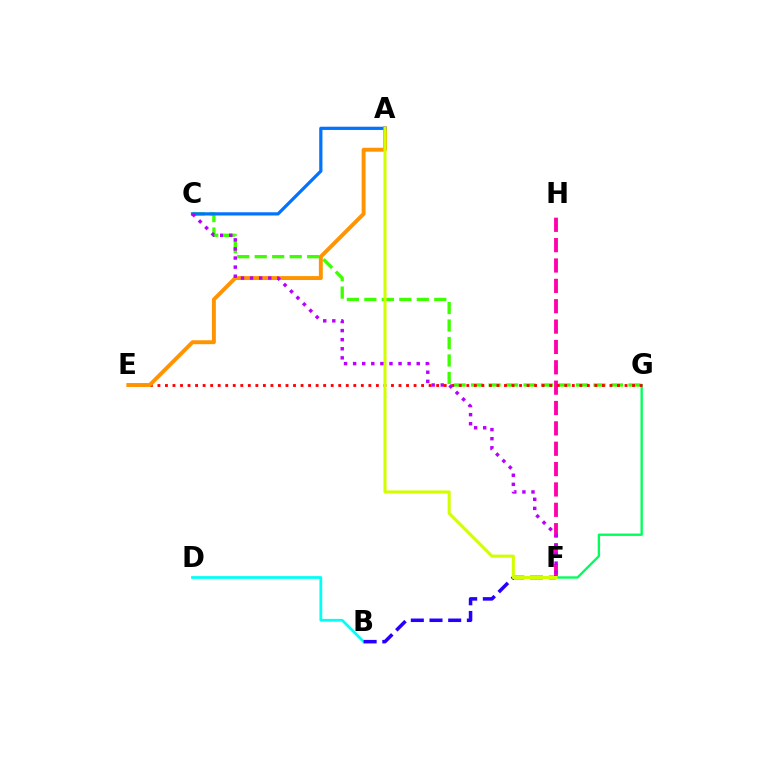{('B', 'D'): [{'color': '#00fff6', 'line_style': 'solid', 'thickness': 1.99}], ('C', 'G'): [{'color': '#3dff00', 'line_style': 'dashed', 'thickness': 2.38}], ('F', 'H'): [{'color': '#ff00ac', 'line_style': 'dashed', 'thickness': 2.77}], ('F', 'G'): [{'color': '#00ff5c', 'line_style': 'solid', 'thickness': 1.7}], ('E', 'G'): [{'color': '#ff0000', 'line_style': 'dotted', 'thickness': 2.05}], ('A', 'E'): [{'color': '#ff9400', 'line_style': 'solid', 'thickness': 2.82}], ('A', 'C'): [{'color': '#0074ff', 'line_style': 'solid', 'thickness': 2.33}], ('B', 'F'): [{'color': '#2500ff', 'line_style': 'dashed', 'thickness': 2.54}], ('A', 'F'): [{'color': '#d1ff00', 'line_style': 'solid', 'thickness': 2.19}], ('C', 'F'): [{'color': '#b900ff', 'line_style': 'dotted', 'thickness': 2.47}]}